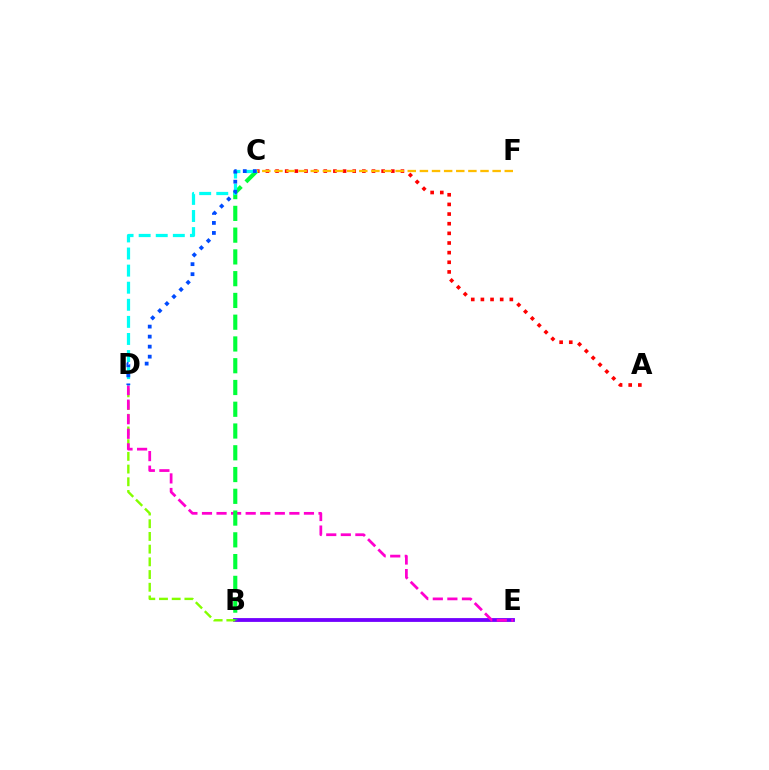{('A', 'C'): [{'color': '#ff0000', 'line_style': 'dotted', 'thickness': 2.62}], ('B', 'E'): [{'color': '#7200ff', 'line_style': 'solid', 'thickness': 2.75}], ('B', 'D'): [{'color': '#84ff00', 'line_style': 'dashed', 'thickness': 1.73}], ('D', 'E'): [{'color': '#ff00cf', 'line_style': 'dashed', 'thickness': 1.98}], ('B', 'C'): [{'color': '#00ff39', 'line_style': 'dashed', 'thickness': 2.96}], ('C', 'D'): [{'color': '#00fff6', 'line_style': 'dashed', 'thickness': 2.32}, {'color': '#004bff', 'line_style': 'dotted', 'thickness': 2.72}], ('C', 'F'): [{'color': '#ffbd00', 'line_style': 'dashed', 'thickness': 1.65}]}